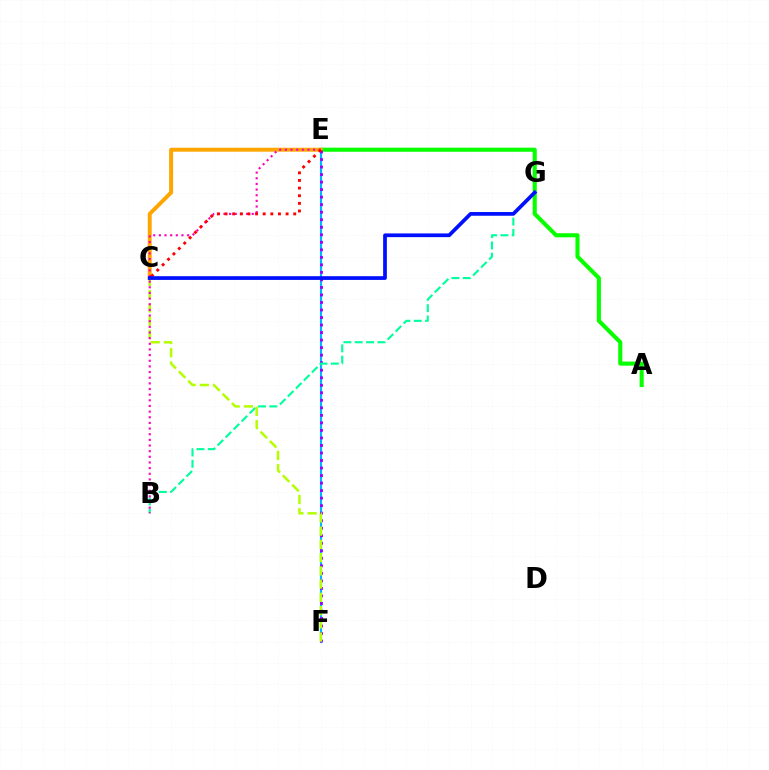{('A', 'E'): [{'color': '#08ff00', 'line_style': 'solid', 'thickness': 2.95}], ('E', 'F'): [{'color': '#00b5ff', 'line_style': 'solid', 'thickness': 1.53}, {'color': '#9b00ff', 'line_style': 'dotted', 'thickness': 2.04}], ('C', 'E'): [{'color': '#ffa500', 'line_style': 'solid', 'thickness': 2.84}, {'color': '#ff0000', 'line_style': 'dotted', 'thickness': 2.07}], ('B', 'G'): [{'color': '#00ff9d', 'line_style': 'dashed', 'thickness': 1.54}], ('C', 'F'): [{'color': '#b3ff00', 'line_style': 'dashed', 'thickness': 1.8}], ('B', 'E'): [{'color': '#ff00bd', 'line_style': 'dotted', 'thickness': 1.54}], ('C', 'G'): [{'color': '#0010ff', 'line_style': 'solid', 'thickness': 2.68}]}